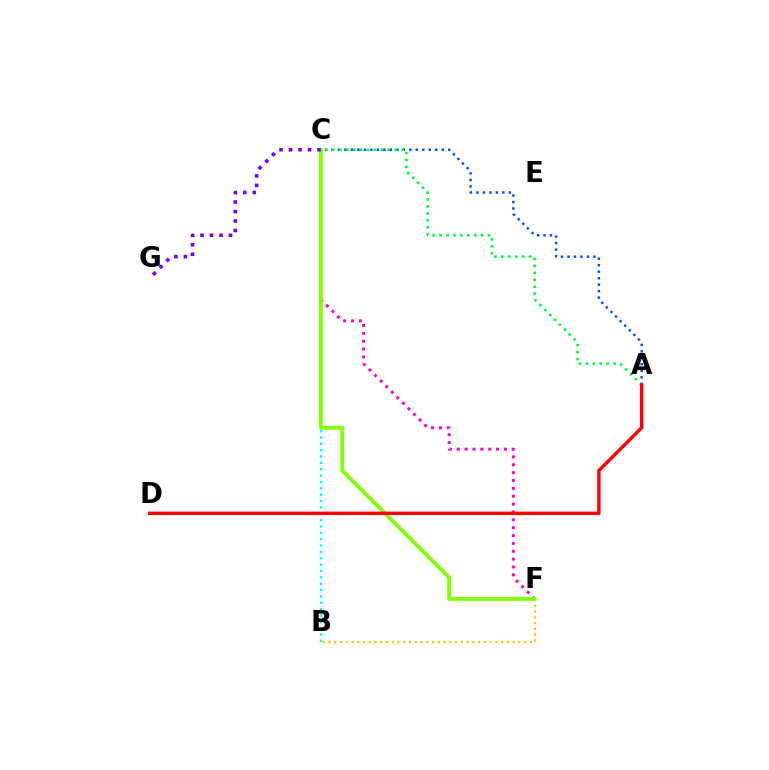{('A', 'C'): [{'color': '#004bff', 'line_style': 'dotted', 'thickness': 1.76}, {'color': '#00ff39', 'line_style': 'dotted', 'thickness': 1.88}], ('B', 'F'): [{'color': '#ffbd00', 'line_style': 'dotted', 'thickness': 1.56}], ('C', 'F'): [{'color': '#ff00cf', 'line_style': 'dotted', 'thickness': 2.14}, {'color': '#84ff00', 'line_style': 'solid', 'thickness': 2.78}], ('B', 'C'): [{'color': '#00fff6', 'line_style': 'dotted', 'thickness': 1.73}], ('A', 'D'): [{'color': '#ff0000', 'line_style': 'solid', 'thickness': 2.47}], ('C', 'G'): [{'color': '#7200ff', 'line_style': 'dotted', 'thickness': 2.58}]}